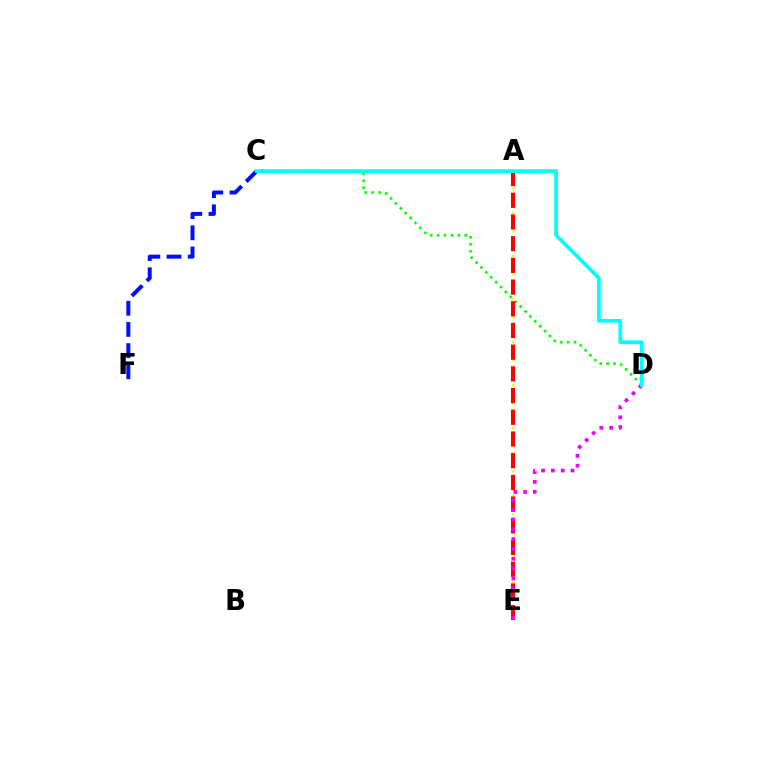{('C', 'D'): [{'color': '#08ff00', 'line_style': 'dotted', 'thickness': 1.88}, {'color': '#00fff6', 'line_style': 'solid', 'thickness': 2.68}], ('C', 'F'): [{'color': '#0010ff', 'line_style': 'dashed', 'thickness': 2.88}], ('A', 'E'): [{'color': '#fcf500', 'line_style': 'dotted', 'thickness': 1.67}, {'color': '#ff0000', 'line_style': 'dashed', 'thickness': 2.95}], ('D', 'E'): [{'color': '#ee00ff', 'line_style': 'dotted', 'thickness': 2.67}]}